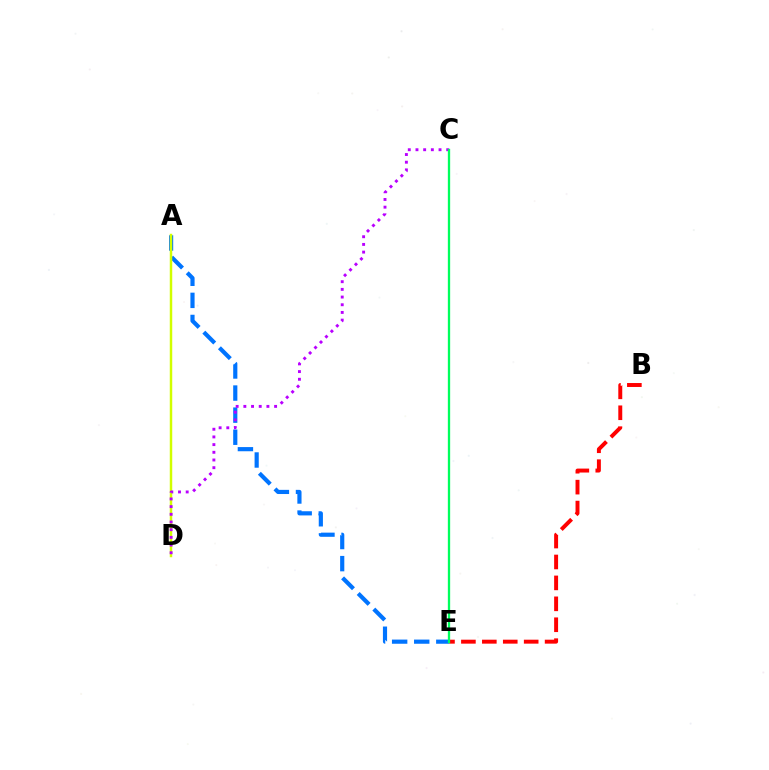{('A', 'E'): [{'color': '#0074ff', 'line_style': 'dashed', 'thickness': 3.0}], ('B', 'E'): [{'color': '#ff0000', 'line_style': 'dashed', 'thickness': 2.84}], ('A', 'D'): [{'color': '#d1ff00', 'line_style': 'solid', 'thickness': 1.78}], ('C', 'D'): [{'color': '#b900ff', 'line_style': 'dotted', 'thickness': 2.09}], ('C', 'E'): [{'color': '#00ff5c', 'line_style': 'solid', 'thickness': 1.67}]}